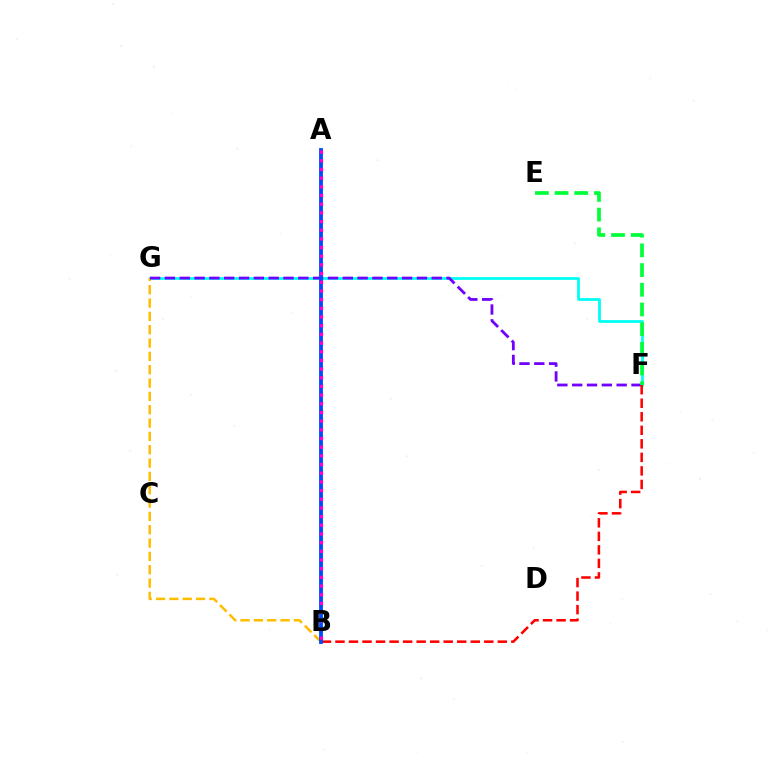{('F', 'G'): [{'color': '#00fff6', 'line_style': 'solid', 'thickness': 2.01}, {'color': '#7200ff', 'line_style': 'dashed', 'thickness': 2.01}], ('B', 'G'): [{'color': '#ffbd00', 'line_style': 'dashed', 'thickness': 1.81}], ('A', 'B'): [{'color': '#84ff00', 'line_style': 'dotted', 'thickness': 2.32}, {'color': '#004bff', 'line_style': 'solid', 'thickness': 2.75}, {'color': '#ff00cf', 'line_style': 'dotted', 'thickness': 2.36}], ('E', 'F'): [{'color': '#00ff39', 'line_style': 'dashed', 'thickness': 2.67}], ('B', 'F'): [{'color': '#ff0000', 'line_style': 'dashed', 'thickness': 1.84}]}